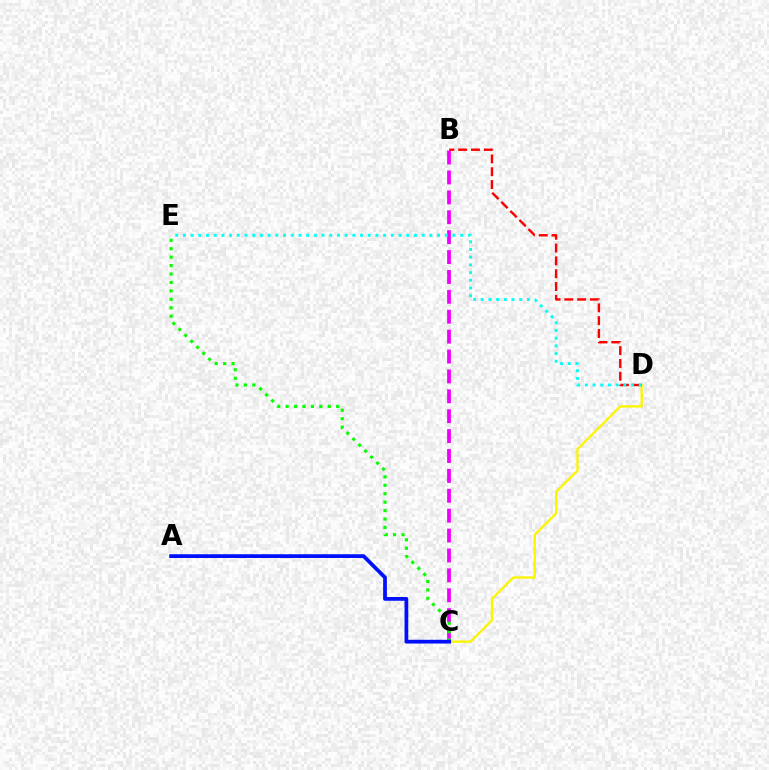{('C', 'D'): [{'color': '#fcf500', 'line_style': 'solid', 'thickness': 1.68}], ('B', 'C'): [{'color': '#ee00ff', 'line_style': 'dashed', 'thickness': 2.7}], ('B', 'D'): [{'color': '#ff0000', 'line_style': 'dashed', 'thickness': 1.74}], ('C', 'E'): [{'color': '#08ff00', 'line_style': 'dotted', 'thickness': 2.29}], ('A', 'C'): [{'color': '#0010ff', 'line_style': 'solid', 'thickness': 2.7}], ('D', 'E'): [{'color': '#00fff6', 'line_style': 'dotted', 'thickness': 2.09}]}